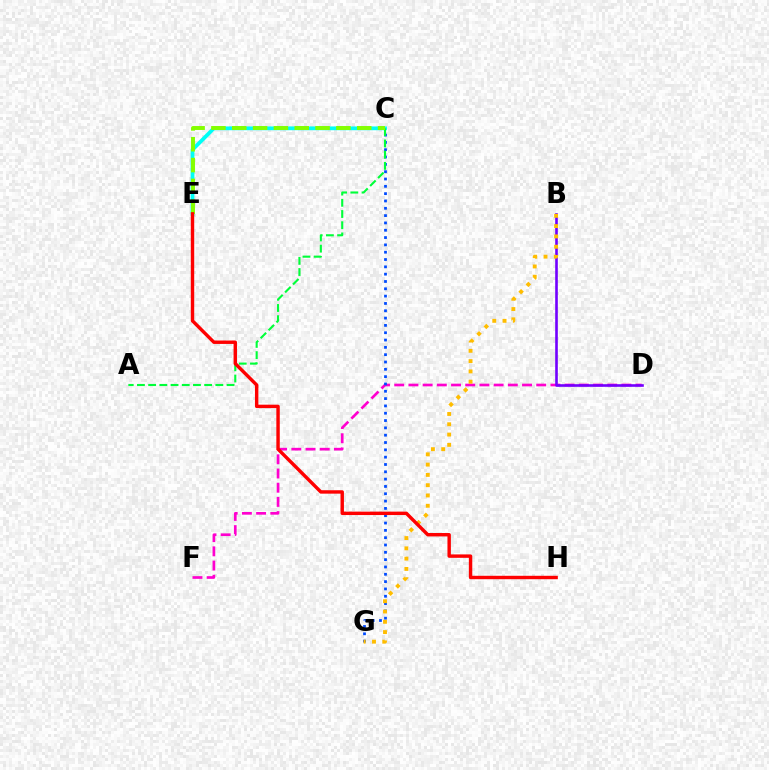{('D', 'F'): [{'color': '#ff00cf', 'line_style': 'dashed', 'thickness': 1.93}], ('C', 'G'): [{'color': '#004bff', 'line_style': 'dotted', 'thickness': 1.99}], ('C', 'E'): [{'color': '#00fff6', 'line_style': 'solid', 'thickness': 2.72}, {'color': '#84ff00', 'line_style': 'dashed', 'thickness': 2.83}], ('B', 'D'): [{'color': '#7200ff', 'line_style': 'solid', 'thickness': 1.89}], ('B', 'G'): [{'color': '#ffbd00', 'line_style': 'dotted', 'thickness': 2.8}], ('A', 'C'): [{'color': '#00ff39', 'line_style': 'dashed', 'thickness': 1.52}], ('E', 'H'): [{'color': '#ff0000', 'line_style': 'solid', 'thickness': 2.46}]}